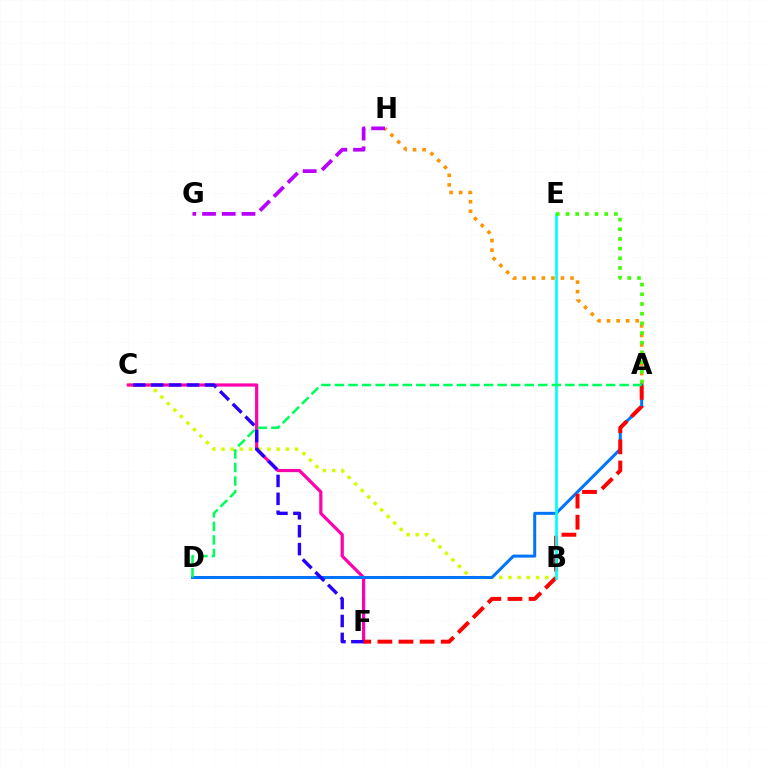{('B', 'C'): [{'color': '#d1ff00', 'line_style': 'dotted', 'thickness': 2.5}], ('C', 'F'): [{'color': '#ff00ac', 'line_style': 'solid', 'thickness': 2.31}, {'color': '#2500ff', 'line_style': 'dashed', 'thickness': 2.43}], ('A', 'H'): [{'color': '#ff9400', 'line_style': 'dotted', 'thickness': 2.59}], ('A', 'D'): [{'color': '#0074ff', 'line_style': 'solid', 'thickness': 2.17}, {'color': '#00ff5c', 'line_style': 'dashed', 'thickness': 1.84}], ('A', 'F'): [{'color': '#ff0000', 'line_style': 'dashed', 'thickness': 2.87}], ('B', 'E'): [{'color': '#00fff6', 'line_style': 'solid', 'thickness': 1.97}], ('G', 'H'): [{'color': '#b900ff', 'line_style': 'dashed', 'thickness': 2.68}], ('A', 'E'): [{'color': '#3dff00', 'line_style': 'dotted', 'thickness': 2.63}]}